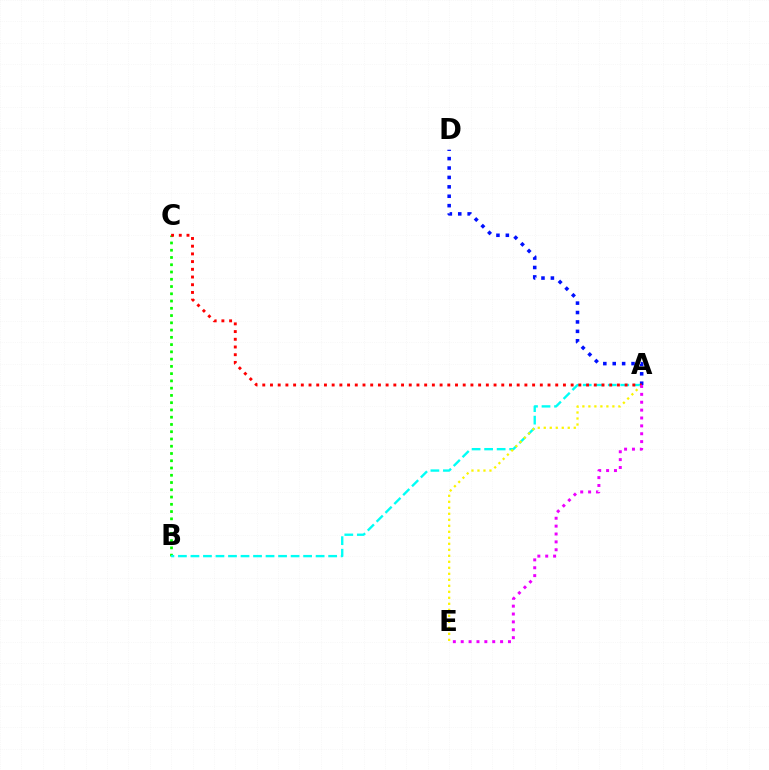{('B', 'C'): [{'color': '#08ff00', 'line_style': 'dotted', 'thickness': 1.97}], ('A', 'B'): [{'color': '#00fff6', 'line_style': 'dashed', 'thickness': 1.7}], ('A', 'D'): [{'color': '#0010ff', 'line_style': 'dotted', 'thickness': 2.56}], ('A', 'E'): [{'color': '#fcf500', 'line_style': 'dotted', 'thickness': 1.63}, {'color': '#ee00ff', 'line_style': 'dotted', 'thickness': 2.14}], ('A', 'C'): [{'color': '#ff0000', 'line_style': 'dotted', 'thickness': 2.09}]}